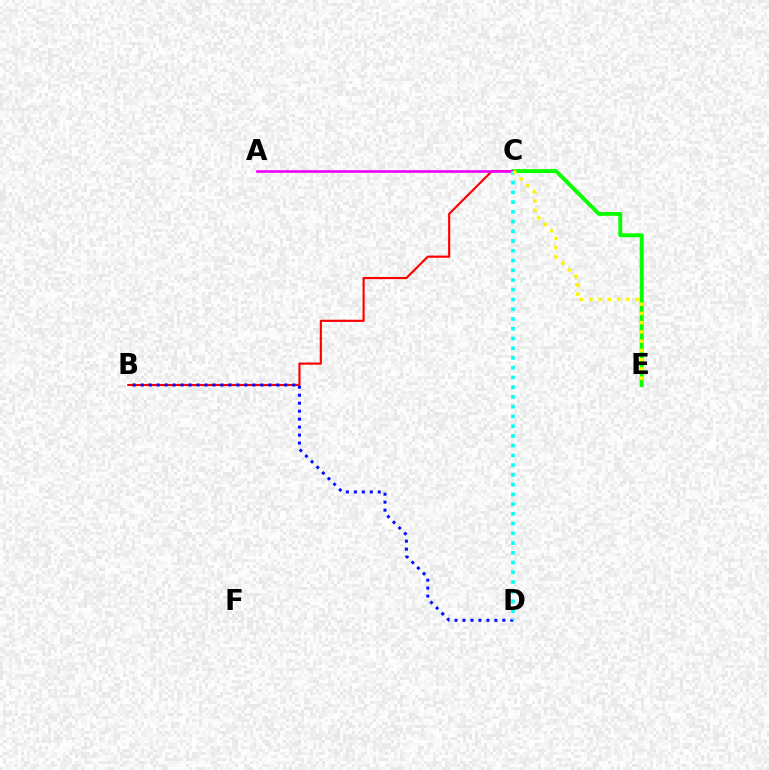{('C', 'E'): [{'color': '#08ff00', 'line_style': 'solid', 'thickness': 2.79}, {'color': '#fcf500', 'line_style': 'dotted', 'thickness': 2.51}], ('B', 'C'): [{'color': '#ff0000', 'line_style': 'solid', 'thickness': 1.55}], ('B', 'D'): [{'color': '#0010ff', 'line_style': 'dotted', 'thickness': 2.17}], ('A', 'C'): [{'color': '#ee00ff', 'line_style': 'solid', 'thickness': 1.88}], ('C', 'D'): [{'color': '#00fff6', 'line_style': 'dotted', 'thickness': 2.65}]}